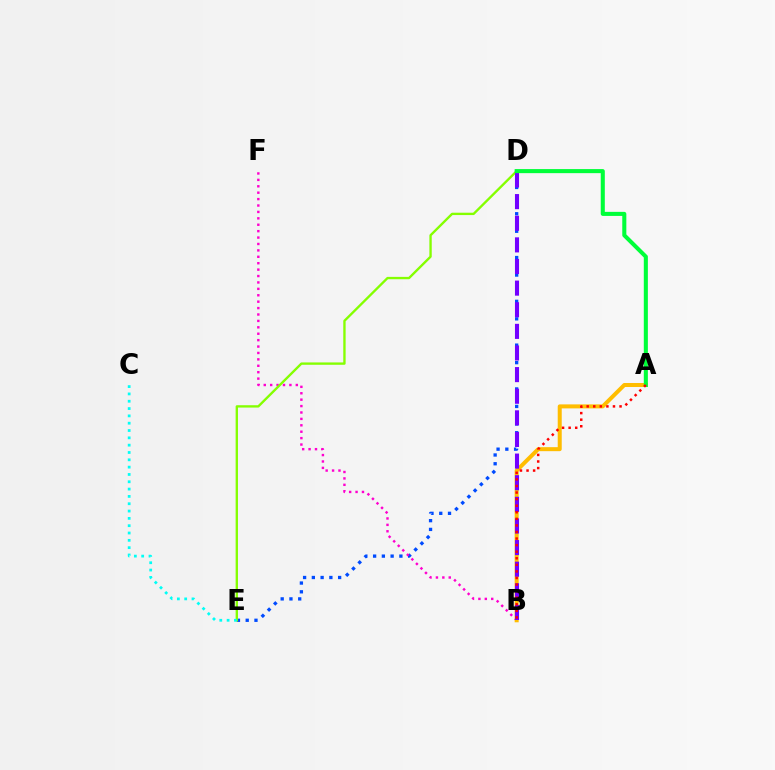{('D', 'E'): [{'color': '#004bff', 'line_style': 'dotted', 'thickness': 2.38}, {'color': '#84ff00', 'line_style': 'solid', 'thickness': 1.69}], ('B', 'F'): [{'color': '#ff00cf', 'line_style': 'dotted', 'thickness': 1.74}], ('A', 'B'): [{'color': '#ffbd00', 'line_style': 'solid', 'thickness': 2.88}, {'color': '#ff0000', 'line_style': 'dotted', 'thickness': 1.79}], ('C', 'E'): [{'color': '#00fff6', 'line_style': 'dotted', 'thickness': 1.99}], ('B', 'D'): [{'color': '#7200ff', 'line_style': 'dashed', 'thickness': 2.94}], ('A', 'D'): [{'color': '#00ff39', 'line_style': 'solid', 'thickness': 2.93}]}